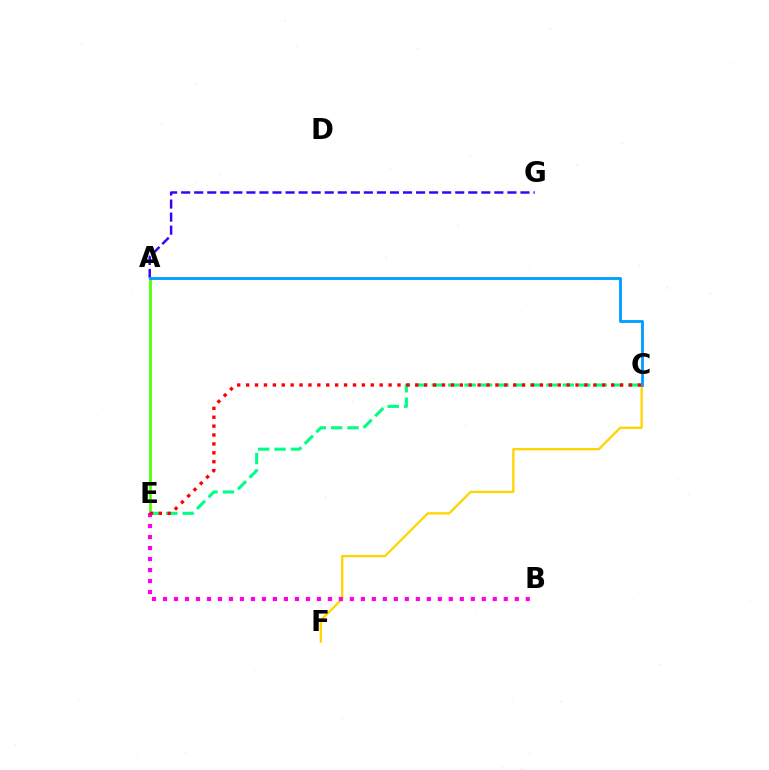{('A', 'G'): [{'color': '#3700ff', 'line_style': 'dashed', 'thickness': 1.77}], ('A', 'E'): [{'color': '#4fff00', 'line_style': 'solid', 'thickness': 1.92}], ('C', 'F'): [{'color': '#ffd500', 'line_style': 'solid', 'thickness': 1.66}], ('A', 'C'): [{'color': '#009eff', 'line_style': 'solid', 'thickness': 2.04}], ('C', 'E'): [{'color': '#00ff86', 'line_style': 'dashed', 'thickness': 2.22}, {'color': '#ff0000', 'line_style': 'dotted', 'thickness': 2.42}], ('B', 'E'): [{'color': '#ff00ed', 'line_style': 'dotted', 'thickness': 2.99}]}